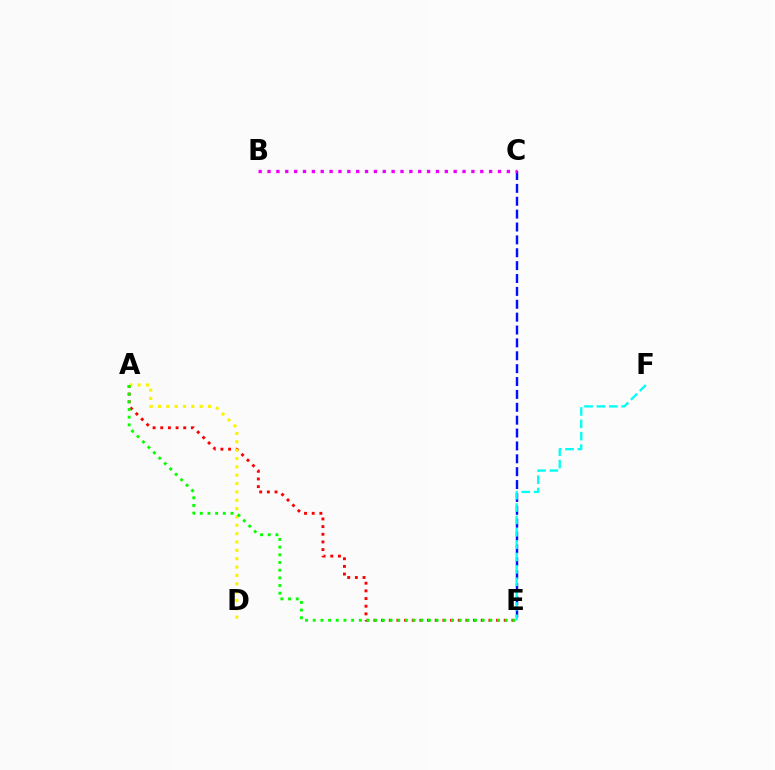{('C', 'E'): [{'color': '#0010ff', 'line_style': 'dashed', 'thickness': 1.75}], ('E', 'F'): [{'color': '#00fff6', 'line_style': 'dashed', 'thickness': 1.68}], ('A', 'E'): [{'color': '#ff0000', 'line_style': 'dotted', 'thickness': 2.08}, {'color': '#08ff00', 'line_style': 'dotted', 'thickness': 2.09}], ('B', 'C'): [{'color': '#ee00ff', 'line_style': 'dotted', 'thickness': 2.41}], ('A', 'D'): [{'color': '#fcf500', 'line_style': 'dotted', 'thickness': 2.27}]}